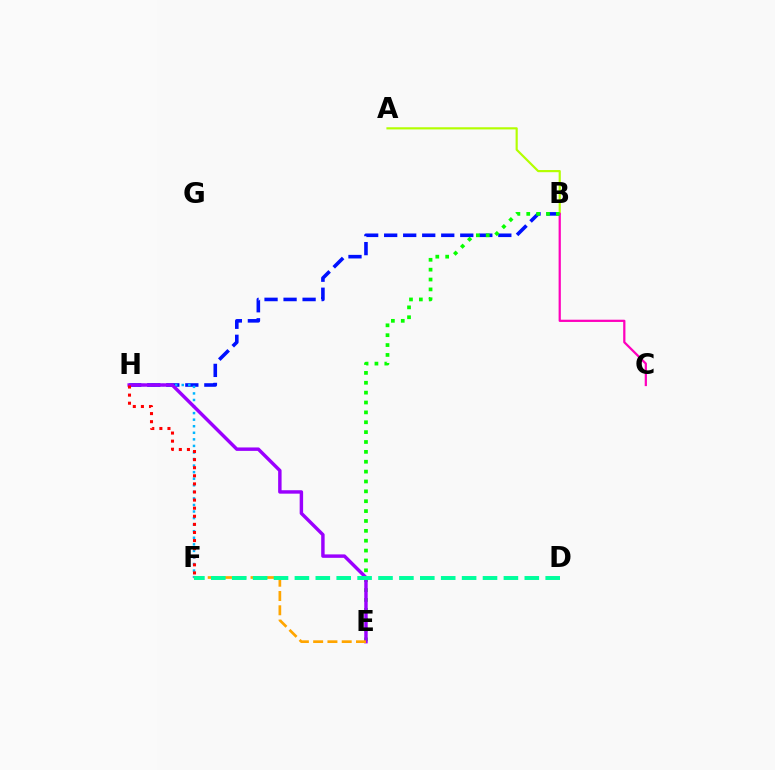{('B', 'H'): [{'color': '#0010ff', 'line_style': 'dashed', 'thickness': 2.58}], ('A', 'B'): [{'color': '#b3ff00', 'line_style': 'solid', 'thickness': 1.56}], ('B', 'C'): [{'color': '#ff00bd', 'line_style': 'solid', 'thickness': 1.61}], ('F', 'H'): [{'color': '#00b5ff', 'line_style': 'dotted', 'thickness': 1.78}, {'color': '#ff0000', 'line_style': 'dotted', 'thickness': 2.2}], ('B', 'E'): [{'color': '#08ff00', 'line_style': 'dotted', 'thickness': 2.68}], ('E', 'H'): [{'color': '#9b00ff', 'line_style': 'solid', 'thickness': 2.48}], ('E', 'F'): [{'color': '#ffa500', 'line_style': 'dashed', 'thickness': 1.94}], ('D', 'F'): [{'color': '#00ff9d', 'line_style': 'dashed', 'thickness': 2.84}]}